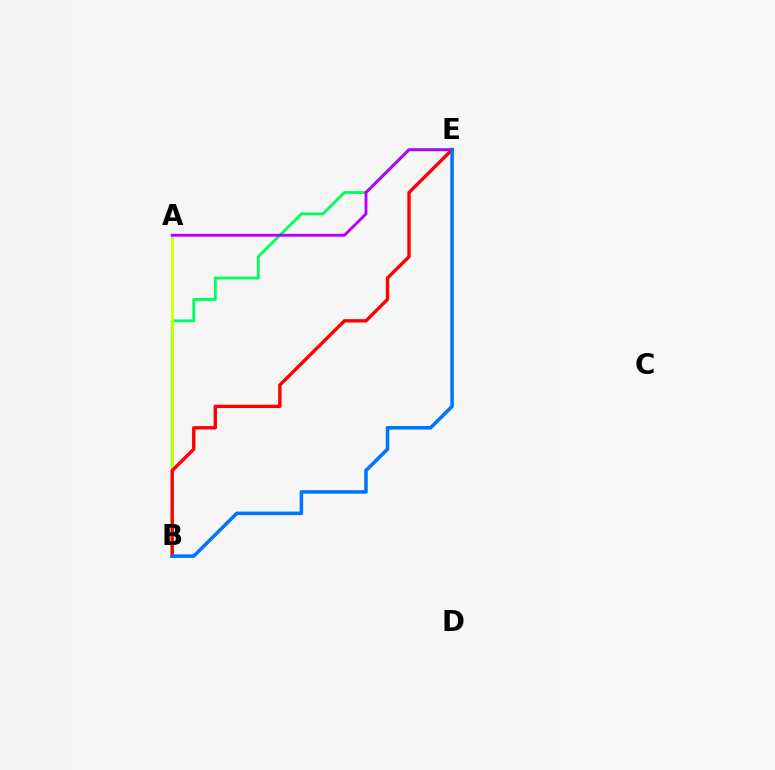{('B', 'E'): [{'color': '#00ff5c', 'line_style': 'solid', 'thickness': 2.05}, {'color': '#ff0000', 'line_style': 'solid', 'thickness': 2.42}, {'color': '#0074ff', 'line_style': 'solid', 'thickness': 2.55}], ('A', 'B'): [{'color': '#d1ff00', 'line_style': 'solid', 'thickness': 1.97}], ('A', 'E'): [{'color': '#b900ff', 'line_style': 'solid', 'thickness': 2.08}]}